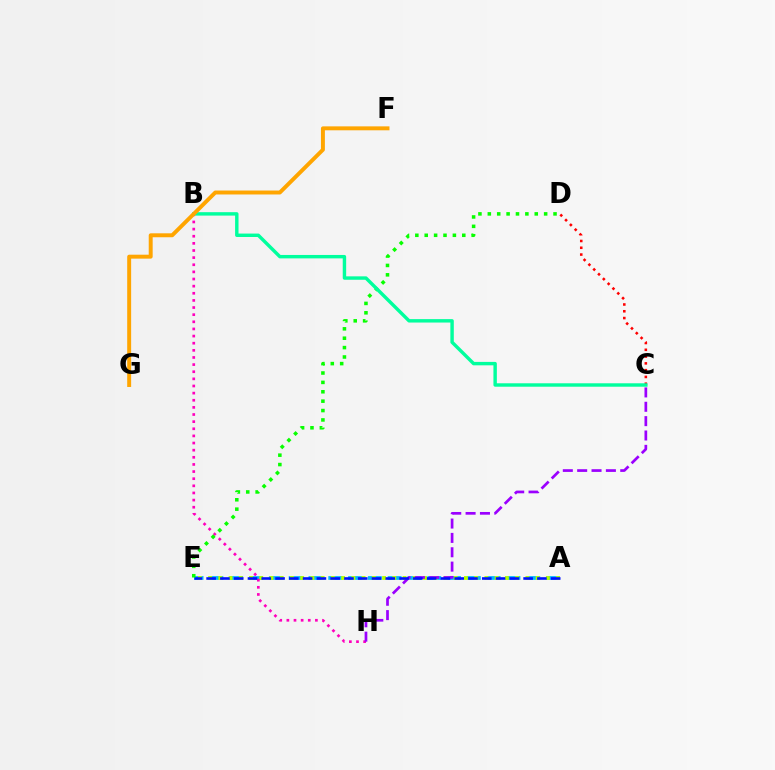{('A', 'E'): [{'color': '#00b5ff', 'line_style': 'dashed', 'thickness': 2.69}, {'color': '#b3ff00', 'line_style': 'dotted', 'thickness': 2.78}, {'color': '#0010ff', 'line_style': 'dashed', 'thickness': 1.87}], ('C', 'D'): [{'color': '#ff0000', 'line_style': 'dotted', 'thickness': 1.84}], ('B', 'H'): [{'color': '#ff00bd', 'line_style': 'dotted', 'thickness': 1.94}], ('C', 'H'): [{'color': '#9b00ff', 'line_style': 'dashed', 'thickness': 1.95}], ('D', 'E'): [{'color': '#08ff00', 'line_style': 'dotted', 'thickness': 2.55}], ('B', 'C'): [{'color': '#00ff9d', 'line_style': 'solid', 'thickness': 2.46}], ('F', 'G'): [{'color': '#ffa500', 'line_style': 'solid', 'thickness': 2.84}]}